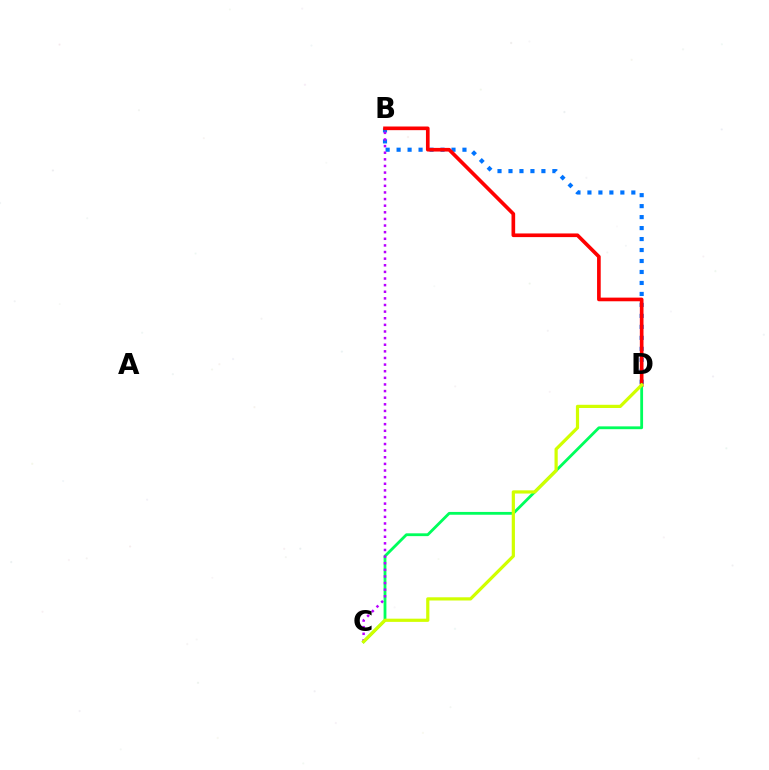{('B', 'D'): [{'color': '#0074ff', 'line_style': 'dotted', 'thickness': 2.98}, {'color': '#ff0000', 'line_style': 'solid', 'thickness': 2.63}], ('C', 'D'): [{'color': '#00ff5c', 'line_style': 'solid', 'thickness': 2.02}, {'color': '#d1ff00', 'line_style': 'solid', 'thickness': 2.31}], ('B', 'C'): [{'color': '#b900ff', 'line_style': 'dotted', 'thickness': 1.8}]}